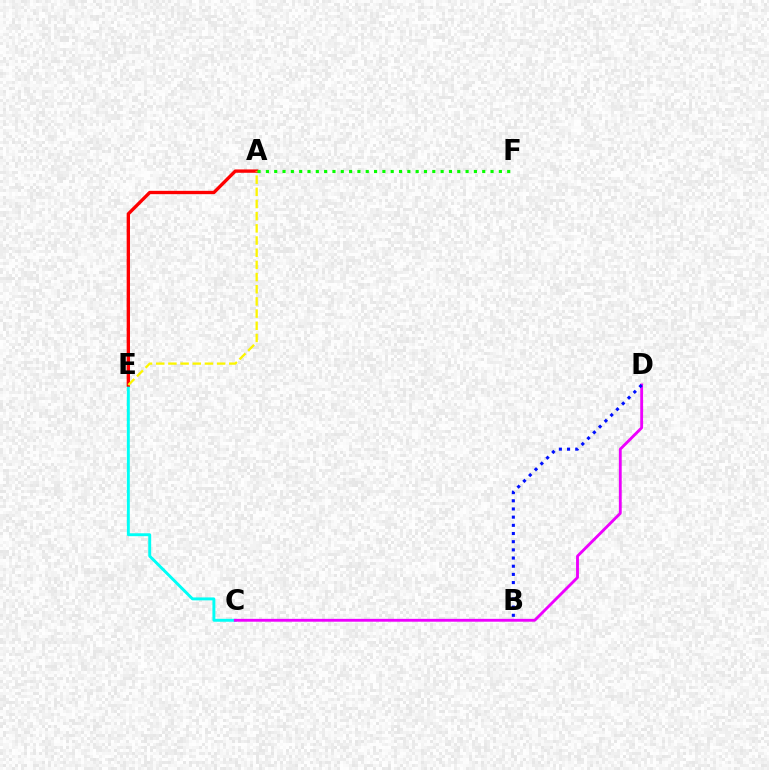{('C', 'E'): [{'color': '#00fff6', 'line_style': 'solid', 'thickness': 2.1}], ('A', 'E'): [{'color': '#ff0000', 'line_style': 'solid', 'thickness': 2.4}, {'color': '#fcf500', 'line_style': 'dashed', 'thickness': 1.65}], ('C', 'D'): [{'color': '#ee00ff', 'line_style': 'solid', 'thickness': 2.05}], ('B', 'D'): [{'color': '#0010ff', 'line_style': 'dotted', 'thickness': 2.22}], ('A', 'F'): [{'color': '#08ff00', 'line_style': 'dotted', 'thickness': 2.26}]}